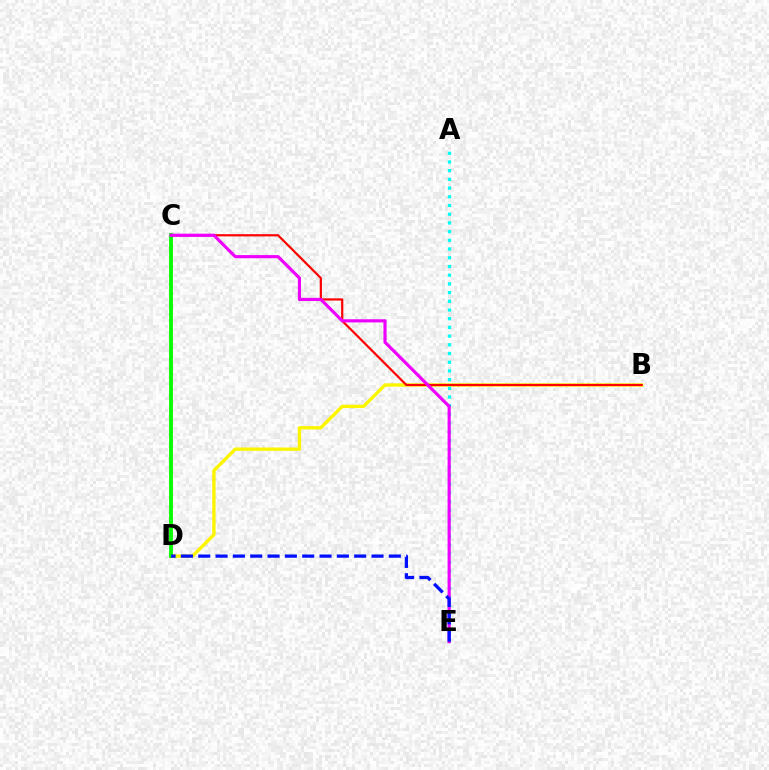{('B', 'D'): [{'color': '#fcf500', 'line_style': 'solid', 'thickness': 2.42}], ('C', 'D'): [{'color': '#08ff00', 'line_style': 'solid', 'thickness': 2.76}], ('A', 'E'): [{'color': '#00fff6', 'line_style': 'dotted', 'thickness': 2.37}], ('B', 'C'): [{'color': '#ff0000', 'line_style': 'solid', 'thickness': 1.59}], ('C', 'E'): [{'color': '#ee00ff', 'line_style': 'solid', 'thickness': 2.27}], ('D', 'E'): [{'color': '#0010ff', 'line_style': 'dashed', 'thickness': 2.35}]}